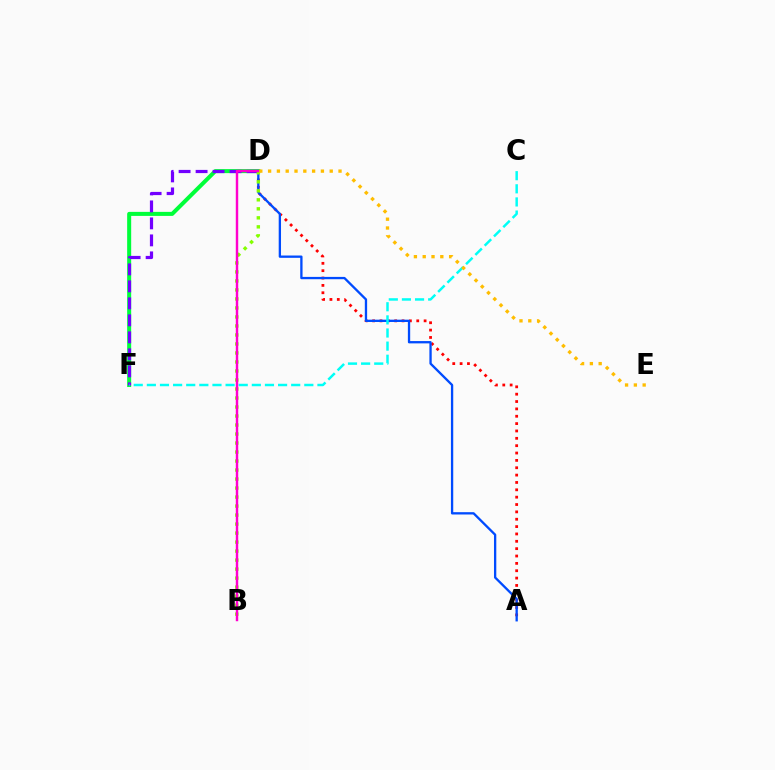{('A', 'D'): [{'color': '#ff0000', 'line_style': 'dotted', 'thickness': 2.0}, {'color': '#004bff', 'line_style': 'solid', 'thickness': 1.67}], ('D', 'F'): [{'color': '#00ff39', 'line_style': 'solid', 'thickness': 2.9}, {'color': '#7200ff', 'line_style': 'dashed', 'thickness': 2.31}], ('B', 'D'): [{'color': '#84ff00', 'line_style': 'dotted', 'thickness': 2.45}, {'color': '#ff00cf', 'line_style': 'solid', 'thickness': 1.76}], ('C', 'F'): [{'color': '#00fff6', 'line_style': 'dashed', 'thickness': 1.78}], ('D', 'E'): [{'color': '#ffbd00', 'line_style': 'dotted', 'thickness': 2.39}]}